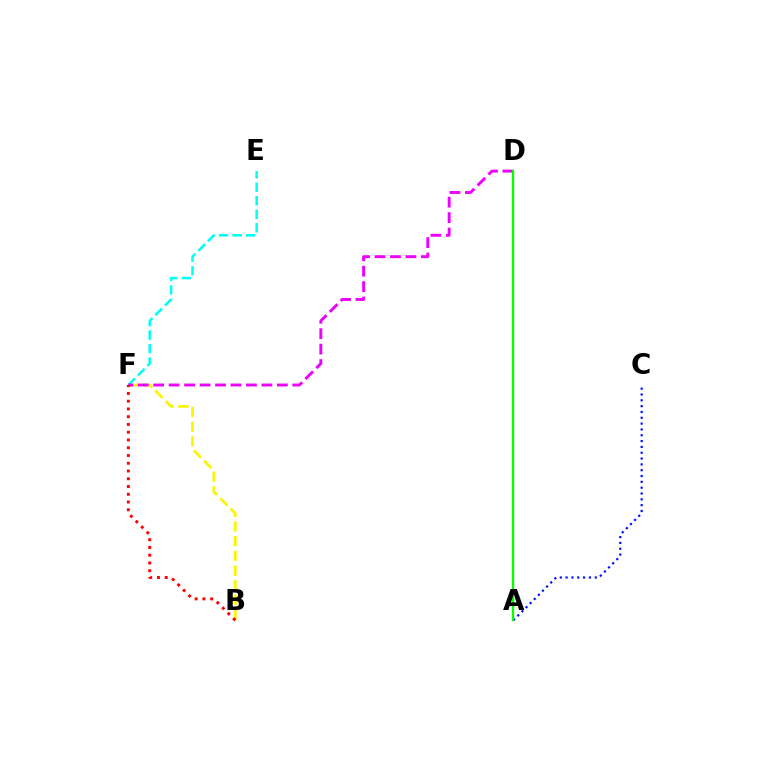{('B', 'F'): [{'color': '#fcf500', 'line_style': 'dashed', 'thickness': 2.0}, {'color': '#ff0000', 'line_style': 'dotted', 'thickness': 2.11}], ('E', 'F'): [{'color': '#00fff6', 'line_style': 'dashed', 'thickness': 1.84}], ('D', 'F'): [{'color': '#ee00ff', 'line_style': 'dashed', 'thickness': 2.1}], ('A', 'C'): [{'color': '#0010ff', 'line_style': 'dotted', 'thickness': 1.58}], ('A', 'D'): [{'color': '#08ff00', 'line_style': 'solid', 'thickness': 1.66}]}